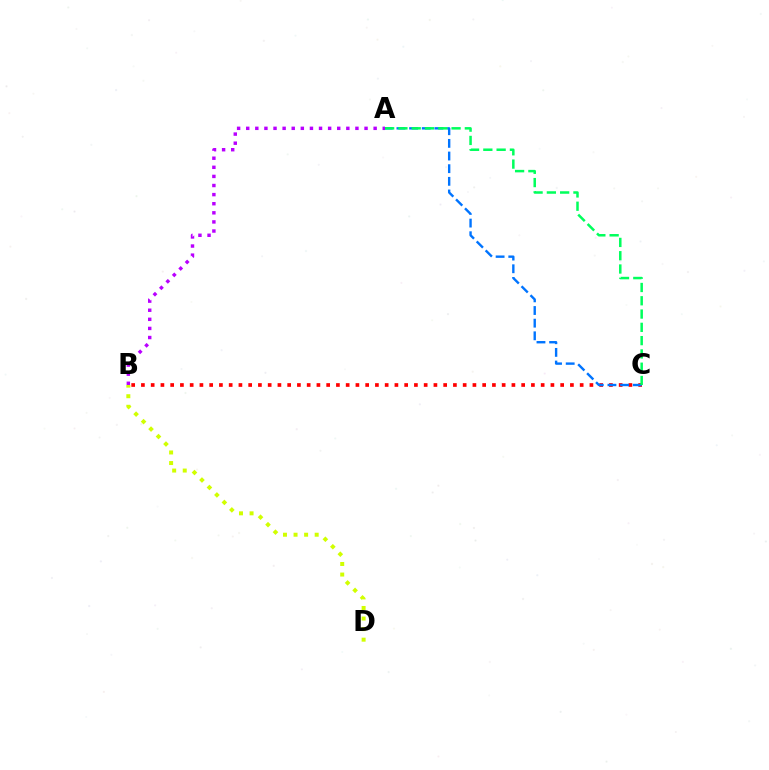{('B', 'C'): [{'color': '#ff0000', 'line_style': 'dotted', 'thickness': 2.65}], ('A', 'C'): [{'color': '#0074ff', 'line_style': 'dashed', 'thickness': 1.72}, {'color': '#00ff5c', 'line_style': 'dashed', 'thickness': 1.81}], ('A', 'B'): [{'color': '#b900ff', 'line_style': 'dotted', 'thickness': 2.47}], ('B', 'D'): [{'color': '#d1ff00', 'line_style': 'dotted', 'thickness': 2.87}]}